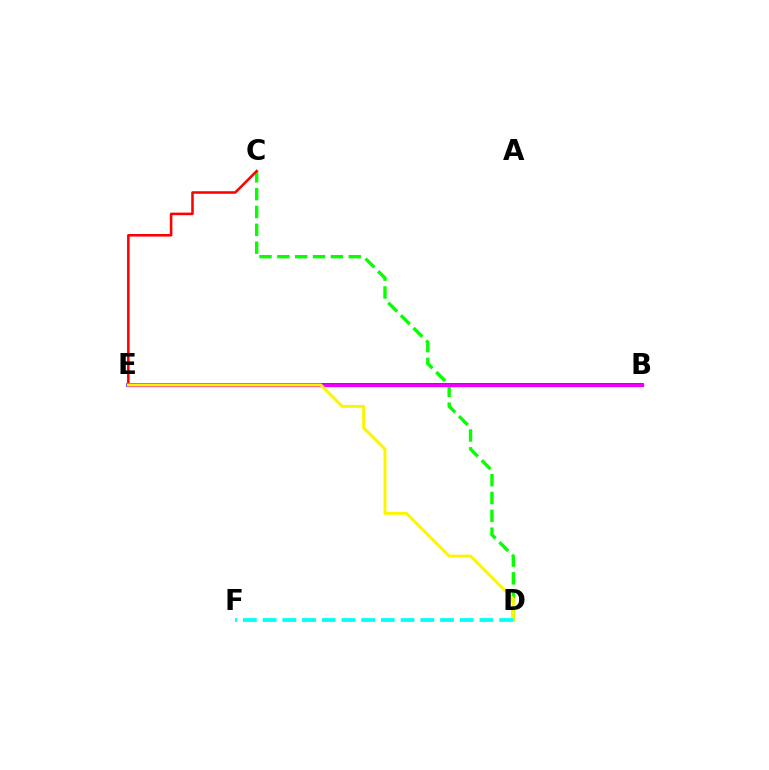{('B', 'E'): [{'color': '#0010ff', 'line_style': 'solid', 'thickness': 2.59}, {'color': '#ee00ff', 'line_style': 'solid', 'thickness': 2.42}], ('C', 'D'): [{'color': '#08ff00', 'line_style': 'dashed', 'thickness': 2.42}], ('C', 'E'): [{'color': '#ff0000', 'line_style': 'solid', 'thickness': 1.84}], ('D', 'E'): [{'color': '#fcf500', 'line_style': 'solid', 'thickness': 2.13}], ('D', 'F'): [{'color': '#00fff6', 'line_style': 'dashed', 'thickness': 2.68}]}